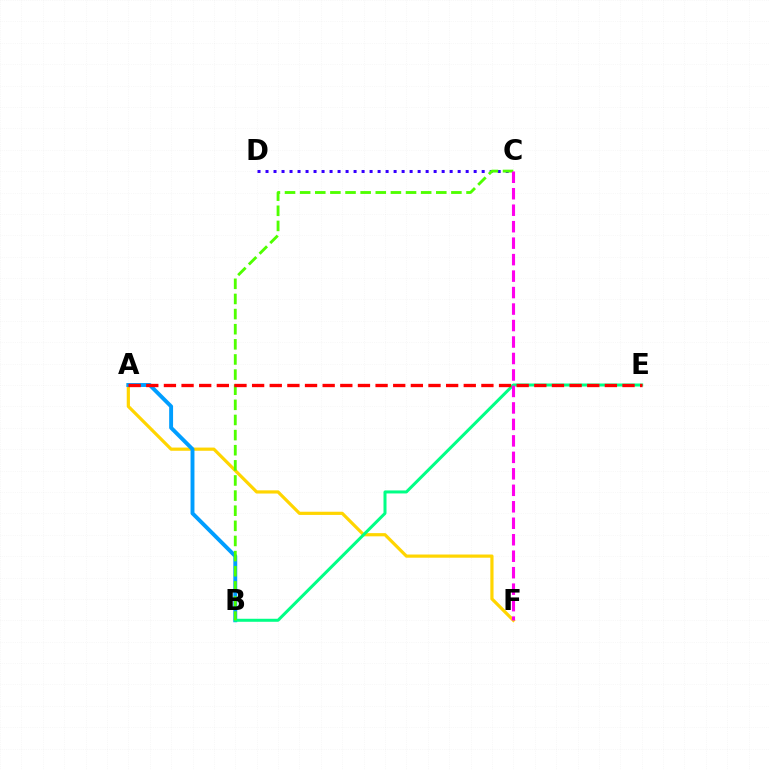{('C', 'D'): [{'color': '#3700ff', 'line_style': 'dotted', 'thickness': 2.18}], ('A', 'F'): [{'color': '#ffd500', 'line_style': 'solid', 'thickness': 2.3}], ('A', 'B'): [{'color': '#009eff', 'line_style': 'solid', 'thickness': 2.81}], ('B', 'E'): [{'color': '#00ff86', 'line_style': 'solid', 'thickness': 2.17}], ('B', 'C'): [{'color': '#4fff00', 'line_style': 'dashed', 'thickness': 2.05}], ('C', 'F'): [{'color': '#ff00ed', 'line_style': 'dashed', 'thickness': 2.24}], ('A', 'E'): [{'color': '#ff0000', 'line_style': 'dashed', 'thickness': 2.4}]}